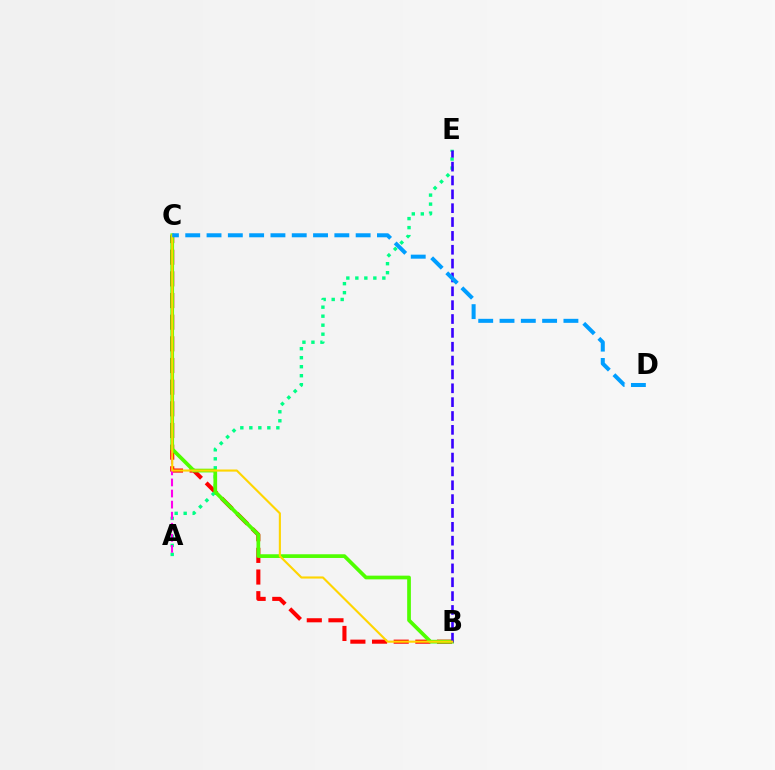{('B', 'C'): [{'color': '#ff0000', 'line_style': 'dashed', 'thickness': 2.94}, {'color': '#4fff00', 'line_style': 'solid', 'thickness': 2.67}, {'color': '#ffd500', 'line_style': 'solid', 'thickness': 1.53}], ('A', 'E'): [{'color': '#00ff86', 'line_style': 'dotted', 'thickness': 2.45}], ('A', 'C'): [{'color': '#ff00ed', 'line_style': 'dashed', 'thickness': 1.5}], ('B', 'E'): [{'color': '#3700ff', 'line_style': 'dashed', 'thickness': 1.88}], ('C', 'D'): [{'color': '#009eff', 'line_style': 'dashed', 'thickness': 2.89}]}